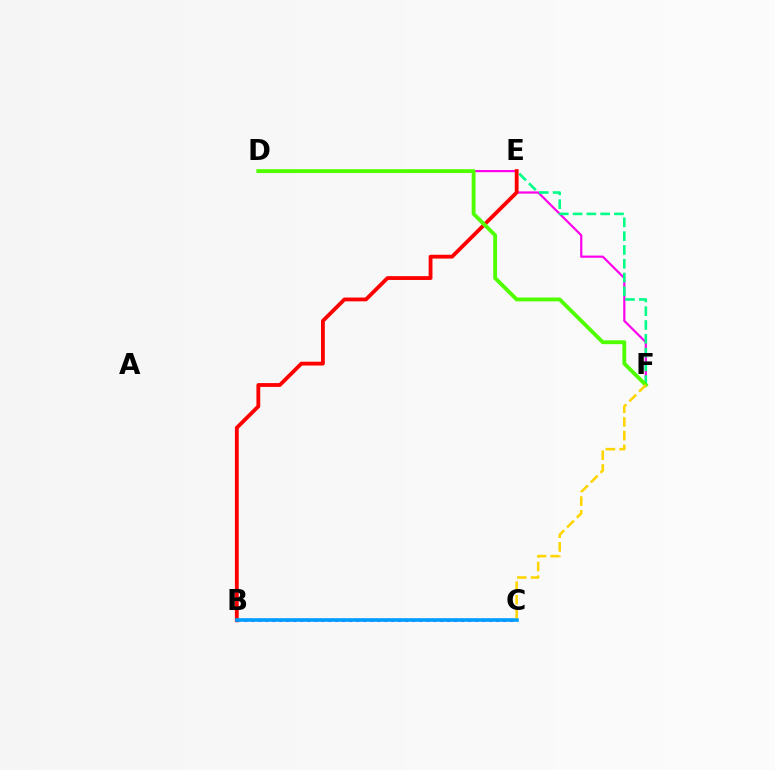{('B', 'C'): [{'color': '#3700ff', 'line_style': 'dotted', 'thickness': 1.9}, {'color': '#009eff', 'line_style': 'solid', 'thickness': 2.61}], ('D', 'F'): [{'color': '#ff00ed', 'line_style': 'solid', 'thickness': 1.58}, {'color': '#4fff00', 'line_style': 'solid', 'thickness': 2.77}], ('E', 'F'): [{'color': '#00ff86', 'line_style': 'dashed', 'thickness': 1.87}], ('B', 'E'): [{'color': '#ff0000', 'line_style': 'solid', 'thickness': 2.75}], ('C', 'F'): [{'color': '#ffd500', 'line_style': 'dashed', 'thickness': 1.86}]}